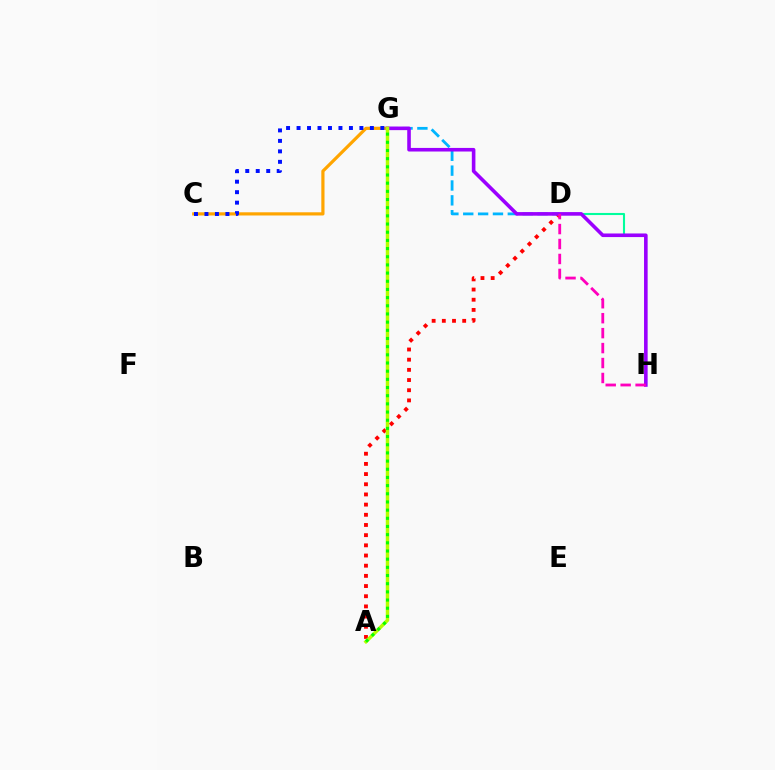{('C', 'G'): [{'color': '#ffa500', 'line_style': 'solid', 'thickness': 2.3}, {'color': '#0010ff', 'line_style': 'dotted', 'thickness': 2.85}], ('A', 'D'): [{'color': '#ff0000', 'line_style': 'dotted', 'thickness': 2.77}], ('D', 'H'): [{'color': '#00ff9d', 'line_style': 'solid', 'thickness': 1.51}, {'color': '#ff00bd', 'line_style': 'dashed', 'thickness': 2.03}], ('D', 'G'): [{'color': '#00b5ff', 'line_style': 'dashed', 'thickness': 2.02}], ('G', 'H'): [{'color': '#9b00ff', 'line_style': 'solid', 'thickness': 2.59}], ('A', 'G'): [{'color': '#b3ff00', 'line_style': 'solid', 'thickness': 2.49}, {'color': '#08ff00', 'line_style': 'dotted', 'thickness': 2.22}]}